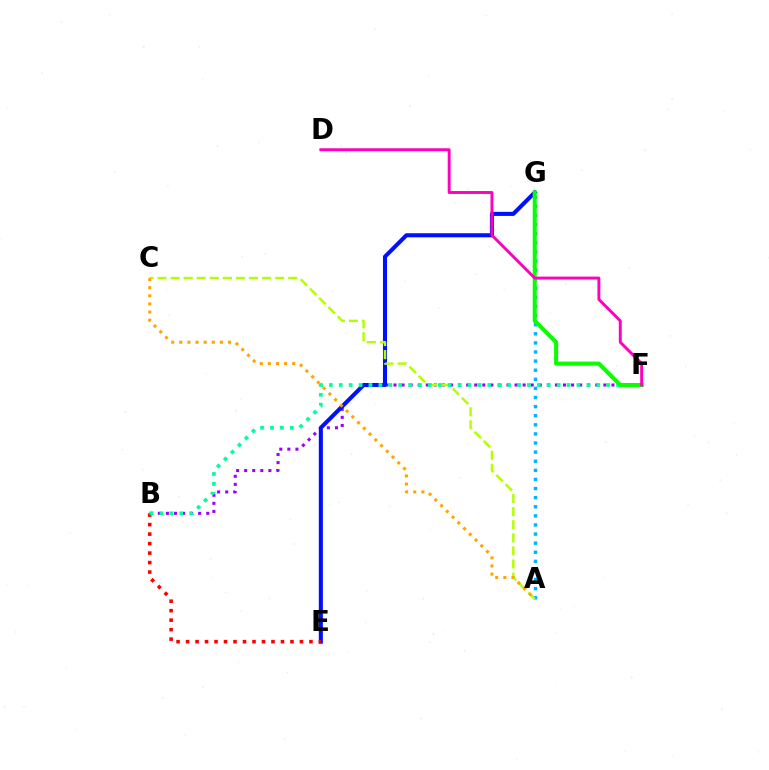{('B', 'F'): [{'color': '#9b00ff', 'line_style': 'dotted', 'thickness': 2.19}, {'color': '#00ff9d', 'line_style': 'dotted', 'thickness': 2.69}], ('E', 'G'): [{'color': '#0010ff', 'line_style': 'solid', 'thickness': 2.93}], ('B', 'E'): [{'color': '#ff0000', 'line_style': 'dotted', 'thickness': 2.58}], ('A', 'G'): [{'color': '#00b5ff', 'line_style': 'dotted', 'thickness': 2.47}], ('A', 'C'): [{'color': '#b3ff00', 'line_style': 'dashed', 'thickness': 1.78}, {'color': '#ffa500', 'line_style': 'dotted', 'thickness': 2.21}], ('F', 'G'): [{'color': '#08ff00', 'line_style': 'solid', 'thickness': 2.9}], ('D', 'F'): [{'color': '#ff00bd', 'line_style': 'solid', 'thickness': 2.11}]}